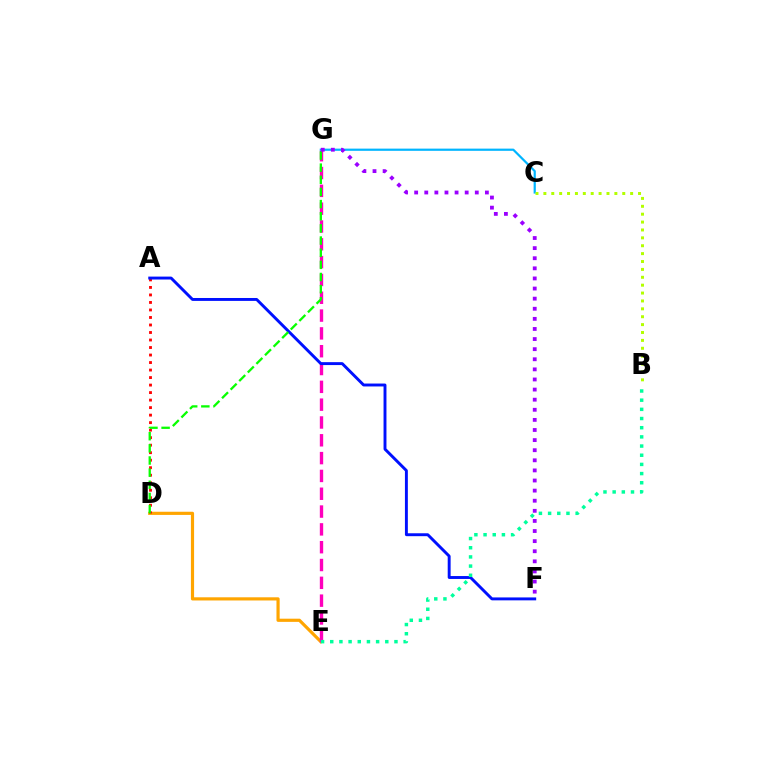{('D', 'E'): [{'color': '#ffa500', 'line_style': 'solid', 'thickness': 2.29}], ('A', 'D'): [{'color': '#ff0000', 'line_style': 'dotted', 'thickness': 2.04}], ('E', 'G'): [{'color': '#ff00bd', 'line_style': 'dashed', 'thickness': 2.42}], ('A', 'F'): [{'color': '#0010ff', 'line_style': 'solid', 'thickness': 2.1}], ('D', 'G'): [{'color': '#08ff00', 'line_style': 'dashed', 'thickness': 1.65}], ('C', 'G'): [{'color': '#00b5ff', 'line_style': 'solid', 'thickness': 1.58}], ('B', 'C'): [{'color': '#b3ff00', 'line_style': 'dotted', 'thickness': 2.14}], ('F', 'G'): [{'color': '#9b00ff', 'line_style': 'dotted', 'thickness': 2.75}], ('B', 'E'): [{'color': '#00ff9d', 'line_style': 'dotted', 'thickness': 2.49}]}